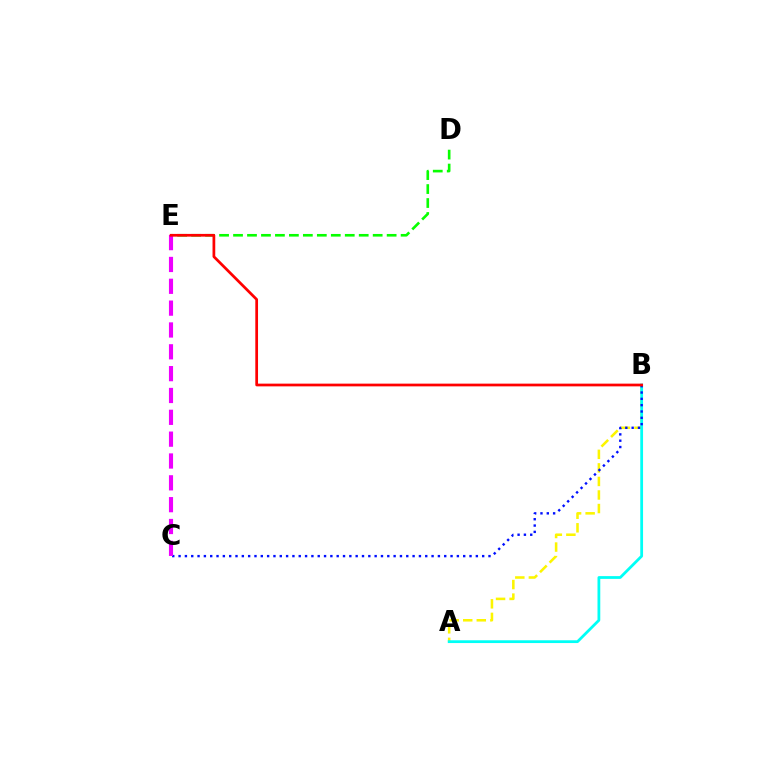{('D', 'E'): [{'color': '#08ff00', 'line_style': 'dashed', 'thickness': 1.9}], ('A', 'B'): [{'color': '#fcf500', 'line_style': 'dashed', 'thickness': 1.84}, {'color': '#00fff6', 'line_style': 'solid', 'thickness': 2.0}], ('B', 'C'): [{'color': '#0010ff', 'line_style': 'dotted', 'thickness': 1.72}], ('C', 'E'): [{'color': '#ee00ff', 'line_style': 'dashed', 'thickness': 2.97}], ('B', 'E'): [{'color': '#ff0000', 'line_style': 'solid', 'thickness': 1.96}]}